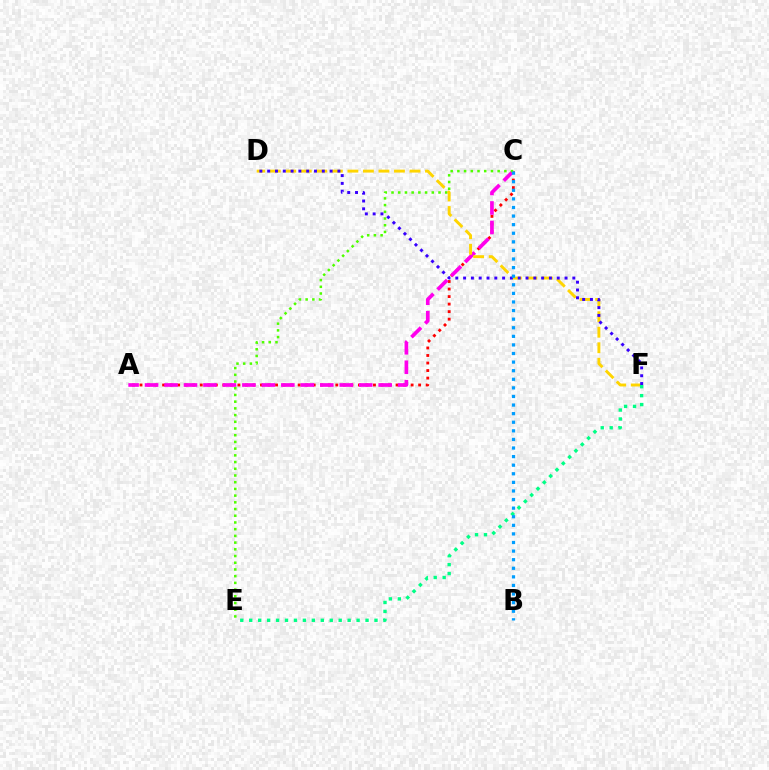{('A', 'C'): [{'color': '#ff0000', 'line_style': 'dotted', 'thickness': 2.05}, {'color': '#ff00ed', 'line_style': 'dashed', 'thickness': 2.65}], ('C', 'E'): [{'color': '#4fff00', 'line_style': 'dotted', 'thickness': 1.82}], ('D', 'F'): [{'color': '#ffd500', 'line_style': 'dashed', 'thickness': 2.11}, {'color': '#3700ff', 'line_style': 'dotted', 'thickness': 2.12}], ('E', 'F'): [{'color': '#00ff86', 'line_style': 'dotted', 'thickness': 2.43}], ('B', 'C'): [{'color': '#009eff', 'line_style': 'dotted', 'thickness': 2.33}]}